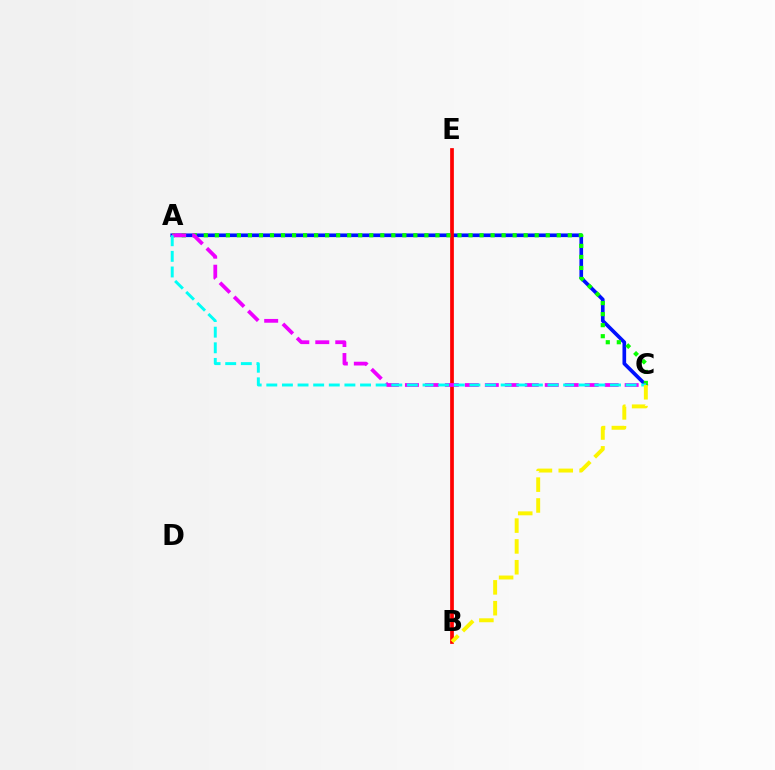{('A', 'C'): [{'color': '#0010ff', 'line_style': 'solid', 'thickness': 2.64}, {'color': '#08ff00', 'line_style': 'dotted', 'thickness': 3.0}, {'color': '#ee00ff', 'line_style': 'dashed', 'thickness': 2.71}, {'color': '#00fff6', 'line_style': 'dashed', 'thickness': 2.12}], ('B', 'E'): [{'color': '#ff0000', 'line_style': 'solid', 'thickness': 2.68}], ('B', 'C'): [{'color': '#fcf500', 'line_style': 'dashed', 'thickness': 2.83}]}